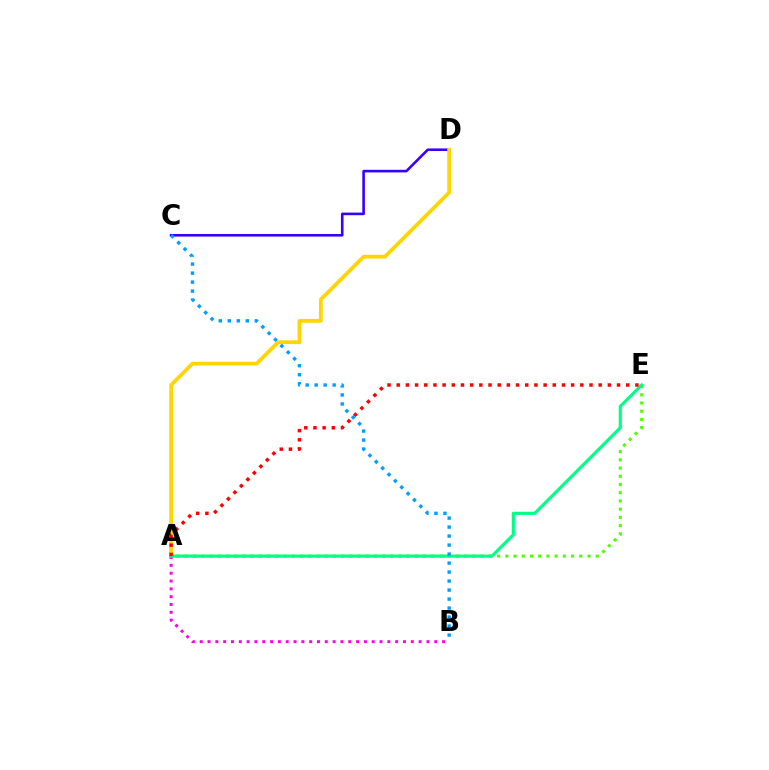{('C', 'D'): [{'color': '#3700ff', 'line_style': 'solid', 'thickness': 1.88}], ('A', 'D'): [{'color': '#ffd500', 'line_style': 'solid', 'thickness': 2.71}], ('A', 'B'): [{'color': '#ff00ed', 'line_style': 'dotted', 'thickness': 2.12}], ('A', 'E'): [{'color': '#4fff00', 'line_style': 'dotted', 'thickness': 2.23}, {'color': '#00ff86', 'line_style': 'solid', 'thickness': 2.26}, {'color': '#ff0000', 'line_style': 'dotted', 'thickness': 2.49}], ('B', 'C'): [{'color': '#009eff', 'line_style': 'dotted', 'thickness': 2.44}]}